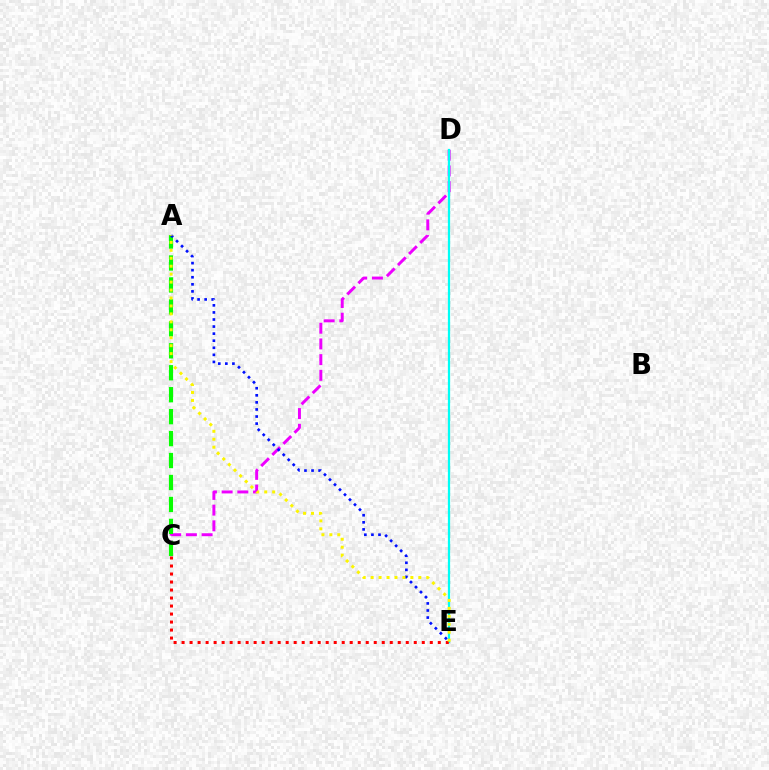{('C', 'D'): [{'color': '#ee00ff', 'line_style': 'dashed', 'thickness': 2.13}], ('D', 'E'): [{'color': '#00fff6', 'line_style': 'solid', 'thickness': 1.62}], ('C', 'E'): [{'color': '#ff0000', 'line_style': 'dotted', 'thickness': 2.18}], ('A', 'C'): [{'color': '#08ff00', 'line_style': 'dashed', 'thickness': 2.98}], ('A', 'E'): [{'color': '#0010ff', 'line_style': 'dotted', 'thickness': 1.92}, {'color': '#fcf500', 'line_style': 'dotted', 'thickness': 2.16}]}